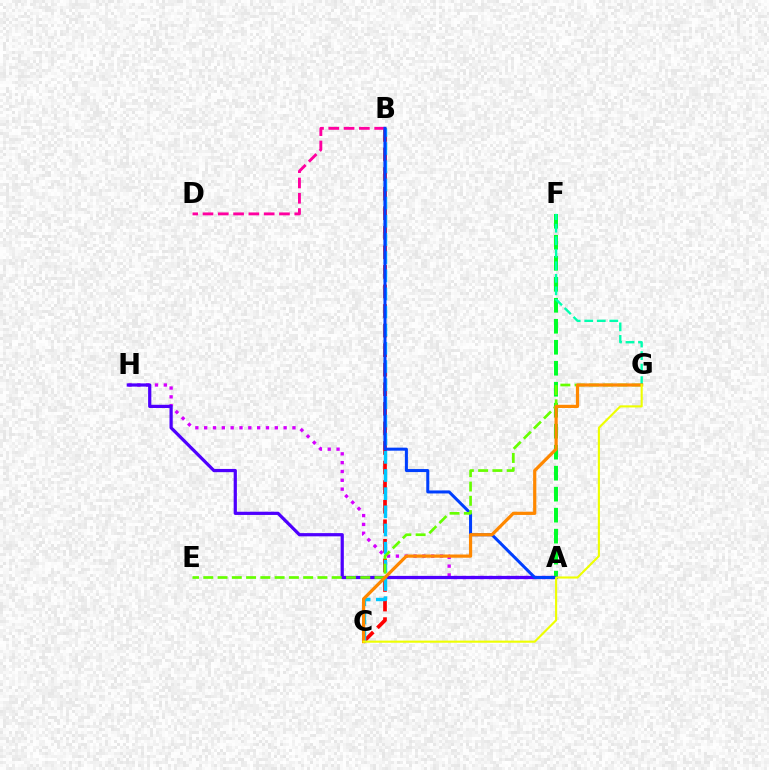{('B', 'C'): [{'color': '#ff0000', 'line_style': 'dashed', 'thickness': 2.66}, {'color': '#00c7ff', 'line_style': 'dashed', 'thickness': 2.47}], ('A', 'H'): [{'color': '#d600ff', 'line_style': 'dotted', 'thickness': 2.4}, {'color': '#4f00ff', 'line_style': 'solid', 'thickness': 2.32}], ('B', 'D'): [{'color': '#ff00a0', 'line_style': 'dashed', 'thickness': 2.08}], ('A', 'F'): [{'color': '#00ff27', 'line_style': 'dashed', 'thickness': 2.85}], ('A', 'B'): [{'color': '#003fff', 'line_style': 'solid', 'thickness': 2.18}], ('E', 'G'): [{'color': '#66ff00', 'line_style': 'dashed', 'thickness': 1.94}], ('F', 'G'): [{'color': '#00ffaf', 'line_style': 'dashed', 'thickness': 1.7}], ('C', 'G'): [{'color': '#ff8800', 'line_style': 'solid', 'thickness': 2.31}, {'color': '#eeff00', 'line_style': 'solid', 'thickness': 1.53}]}